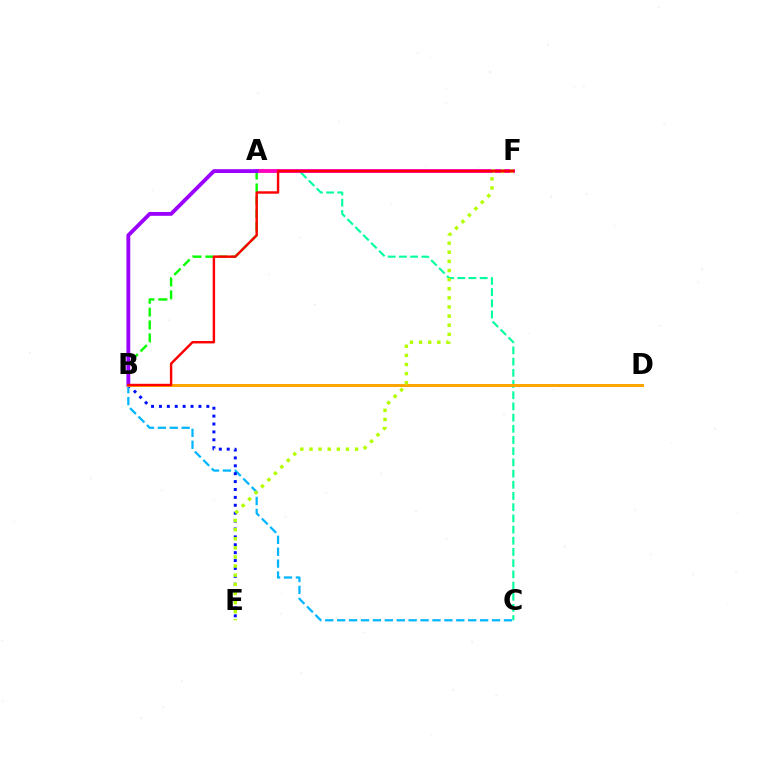{('B', 'C'): [{'color': '#00b5ff', 'line_style': 'dashed', 'thickness': 1.62}], ('A', 'C'): [{'color': '#00ff9d', 'line_style': 'dashed', 'thickness': 1.52}], ('A', 'F'): [{'color': '#ff00bd', 'line_style': 'solid', 'thickness': 2.76}], ('A', 'B'): [{'color': '#08ff00', 'line_style': 'dashed', 'thickness': 1.75}, {'color': '#9b00ff', 'line_style': 'solid', 'thickness': 2.75}], ('B', 'E'): [{'color': '#0010ff', 'line_style': 'dotted', 'thickness': 2.15}], ('B', 'D'): [{'color': '#ffa500', 'line_style': 'solid', 'thickness': 2.14}], ('E', 'F'): [{'color': '#b3ff00', 'line_style': 'dotted', 'thickness': 2.48}], ('B', 'F'): [{'color': '#ff0000', 'line_style': 'solid', 'thickness': 1.75}]}